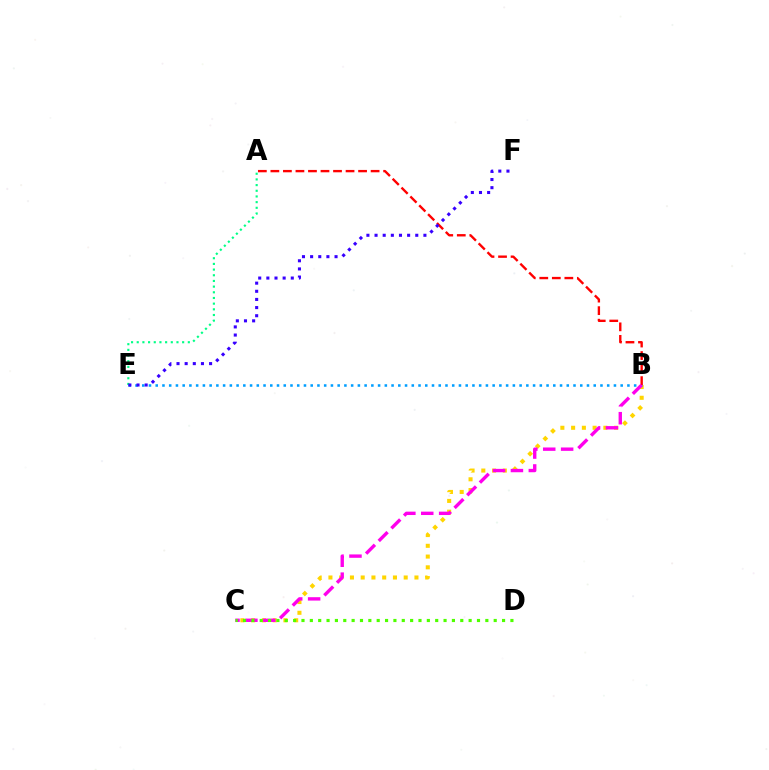{('A', 'E'): [{'color': '#00ff86', 'line_style': 'dotted', 'thickness': 1.54}], ('B', 'C'): [{'color': '#ffd500', 'line_style': 'dotted', 'thickness': 2.92}, {'color': '#ff00ed', 'line_style': 'dashed', 'thickness': 2.43}], ('B', 'E'): [{'color': '#009eff', 'line_style': 'dotted', 'thickness': 1.83}], ('A', 'B'): [{'color': '#ff0000', 'line_style': 'dashed', 'thickness': 1.7}], ('C', 'D'): [{'color': '#4fff00', 'line_style': 'dotted', 'thickness': 2.27}], ('E', 'F'): [{'color': '#3700ff', 'line_style': 'dotted', 'thickness': 2.21}]}